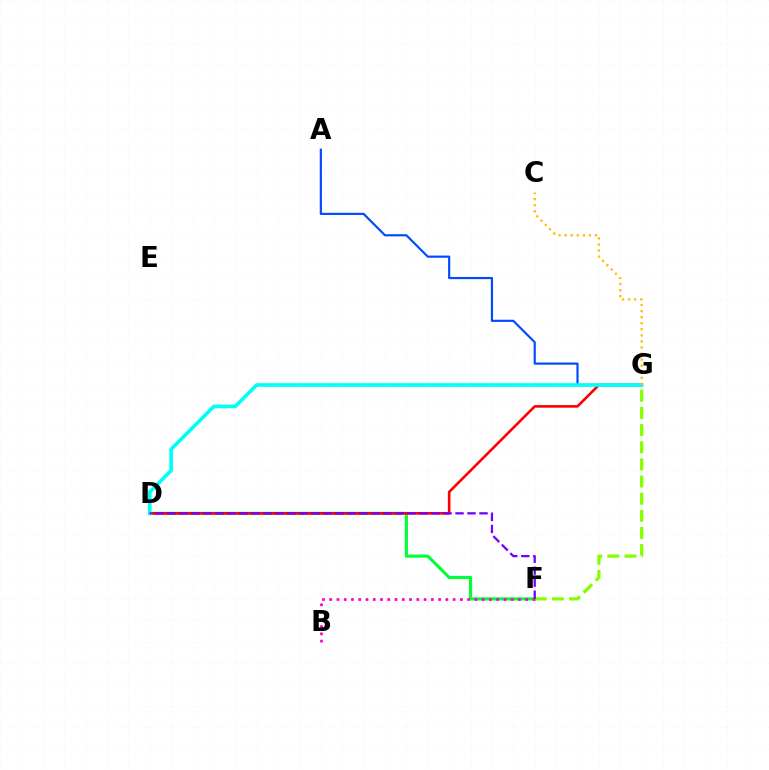{('A', 'G'): [{'color': '#004bff', 'line_style': 'solid', 'thickness': 1.56}], ('D', 'F'): [{'color': '#00ff39', 'line_style': 'solid', 'thickness': 2.25}, {'color': '#7200ff', 'line_style': 'dashed', 'thickness': 1.63}], ('D', 'G'): [{'color': '#ff0000', 'line_style': 'solid', 'thickness': 1.89}, {'color': '#00fff6', 'line_style': 'solid', 'thickness': 2.63}], ('F', 'G'): [{'color': '#84ff00', 'line_style': 'dashed', 'thickness': 2.33}], ('B', 'F'): [{'color': '#ff00cf', 'line_style': 'dotted', 'thickness': 1.97}], ('C', 'G'): [{'color': '#ffbd00', 'line_style': 'dotted', 'thickness': 1.65}]}